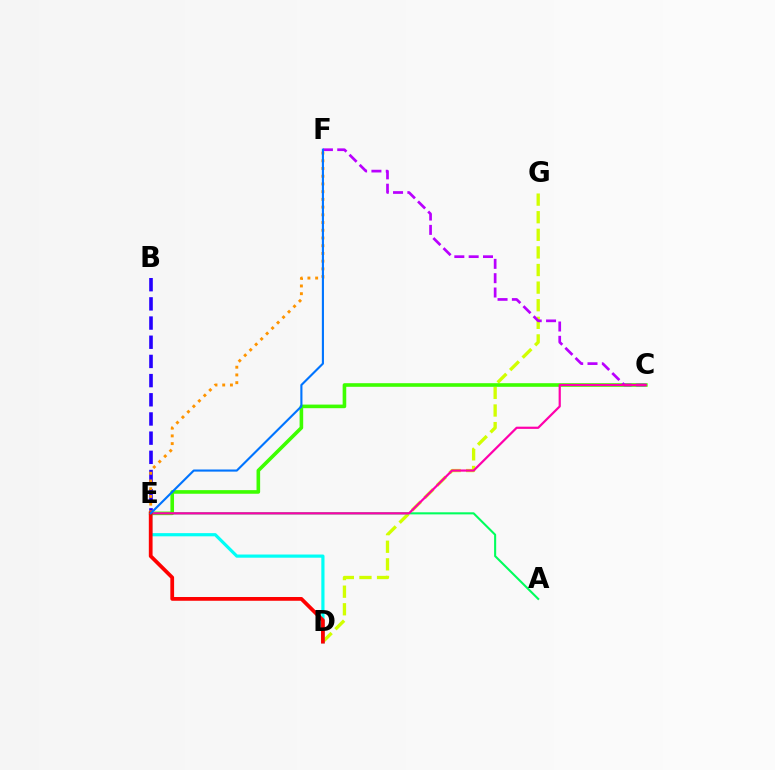{('B', 'E'): [{'color': '#2500ff', 'line_style': 'dashed', 'thickness': 2.61}], ('D', 'G'): [{'color': '#d1ff00', 'line_style': 'dashed', 'thickness': 2.39}], ('A', 'E'): [{'color': '#00ff5c', 'line_style': 'solid', 'thickness': 1.51}], ('C', 'E'): [{'color': '#3dff00', 'line_style': 'solid', 'thickness': 2.6}, {'color': '#ff00ac', 'line_style': 'solid', 'thickness': 1.59}], ('D', 'E'): [{'color': '#00fff6', 'line_style': 'solid', 'thickness': 2.29}, {'color': '#ff0000', 'line_style': 'solid', 'thickness': 2.7}], ('C', 'F'): [{'color': '#b900ff', 'line_style': 'dashed', 'thickness': 1.95}], ('E', 'F'): [{'color': '#ff9400', 'line_style': 'dotted', 'thickness': 2.1}, {'color': '#0074ff', 'line_style': 'solid', 'thickness': 1.53}]}